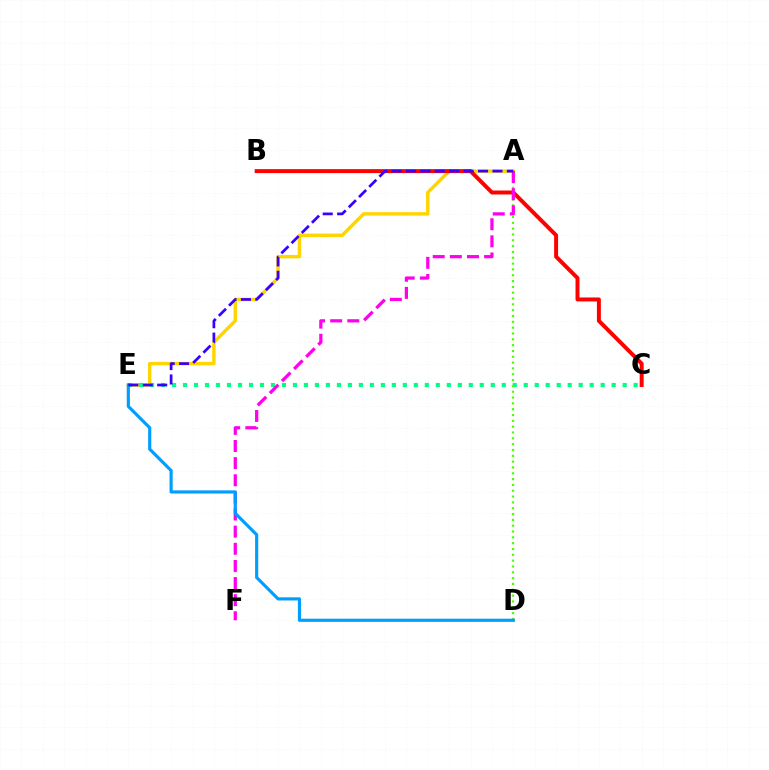{('A', 'E'): [{'color': '#ffd500', 'line_style': 'solid', 'thickness': 2.48}, {'color': '#3700ff', 'line_style': 'dashed', 'thickness': 1.96}], ('B', 'C'): [{'color': '#ff0000', 'line_style': 'solid', 'thickness': 2.85}], ('C', 'E'): [{'color': '#00ff86', 'line_style': 'dotted', 'thickness': 2.99}], ('A', 'D'): [{'color': '#4fff00', 'line_style': 'dotted', 'thickness': 1.58}], ('A', 'F'): [{'color': '#ff00ed', 'line_style': 'dashed', 'thickness': 2.33}], ('D', 'E'): [{'color': '#009eff', 'line_style': 'solid', 'thickness': 2.27}]}